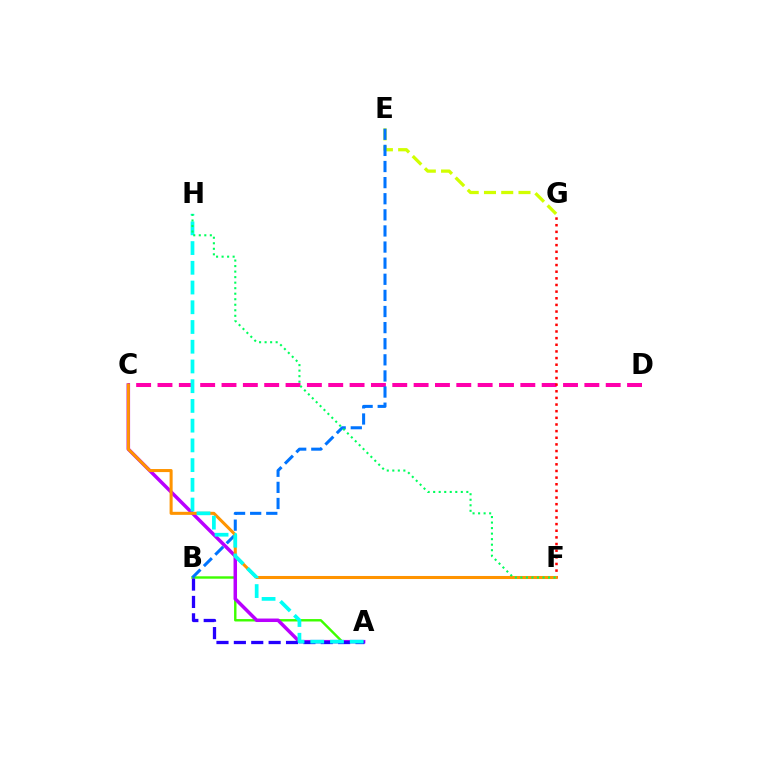{('E', 'G'): [{'color': '#d1ff00', 'line_style': 'dashed', 'thickness': 2.34}], ('A', 'B'): [{'color': '#3dff00', 'line_style': 'solid', 'thickness': 1.74}, {'color': '#2500ff', 'line_style': 'dashed', 'thickness': 2.36}], ('C', 'D'): [{'color': '#ff00ac', 'line_style': 'dashed', 'thickness': 2.9}], ('A', 'C'): [{'color': '#b900ff', 'line_style': 'solid', 'thickness': 2.51}], ('B', 'E'): [{'color': '#0074ff', 'line_style': 'dashed', 'thickness': 2.19}], ('F', 'G'): [{'color': '#ff0000', 'line_style': 'dotted', 'thickness': 1.8}], ('C', 'F'): [{'color': '#ff9400', 'line_style': 'solid', 'thickness': 2.19}], ('A', 'H'): [{'color': '#00fff6', 'line_style': 'dashed', 'thickness': 2.68}], ('F', 'H'): [{'color': '#00ff5c', 'line_style': 'dotted', 'thickness': 1.5}]}